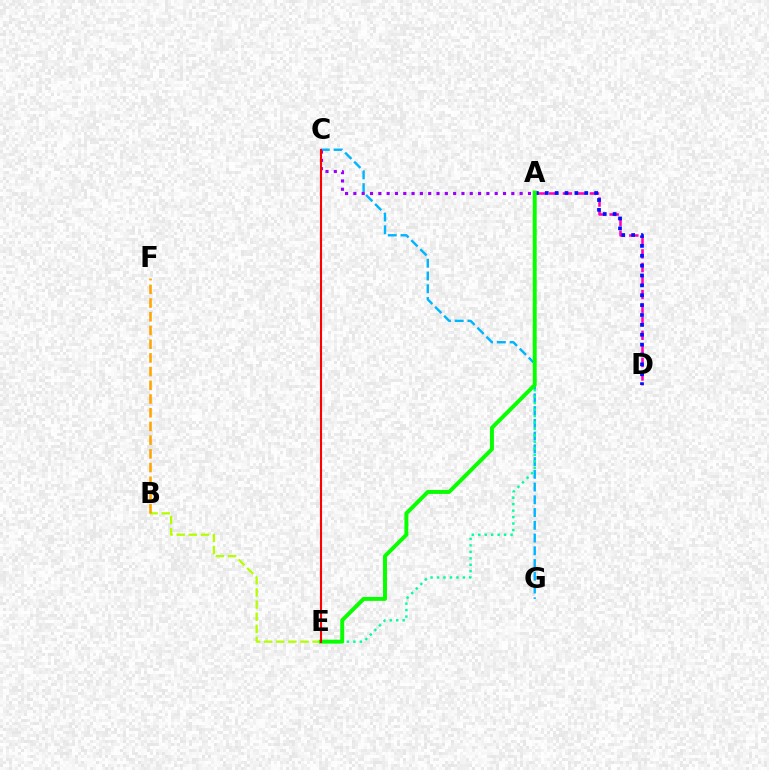{('C', 'G'): [{'color': '#00b5ff', 'line_style': 'dashed', 'thickness': 1.73}], ('B', 'E'): [{'color': '#b3ff00', 'line_style': 'dashed', 'thickness': 1.65}], ('A', 'C'): [{'color': '#9b00ff', 'line_style': 'dotted', 'thickness': 2.26}], ('B', 'F'): [{'color': '#ffa500', 'line_style': 'dashed', 'thickness': 1.86}], ('A', 'D'): [{'color': '#ff00bd', 'line_style': 'dashed', 'thickness': 1.84}, {'color': '#0010ff', 'line_style': 'dotted', 'thickness': 2.68}], ('A', 'E'): [{'color': '#00ff9d', 'line_style': 'dotted', 'thickness': 1.76}, {'color': '#08ff00', 'line_style': 'solid', 'thickness': 2.85}], ('C', 'E'): [{'color': '#ff0000', 'line_style': 'solid', 'thickness': 1.5}]}